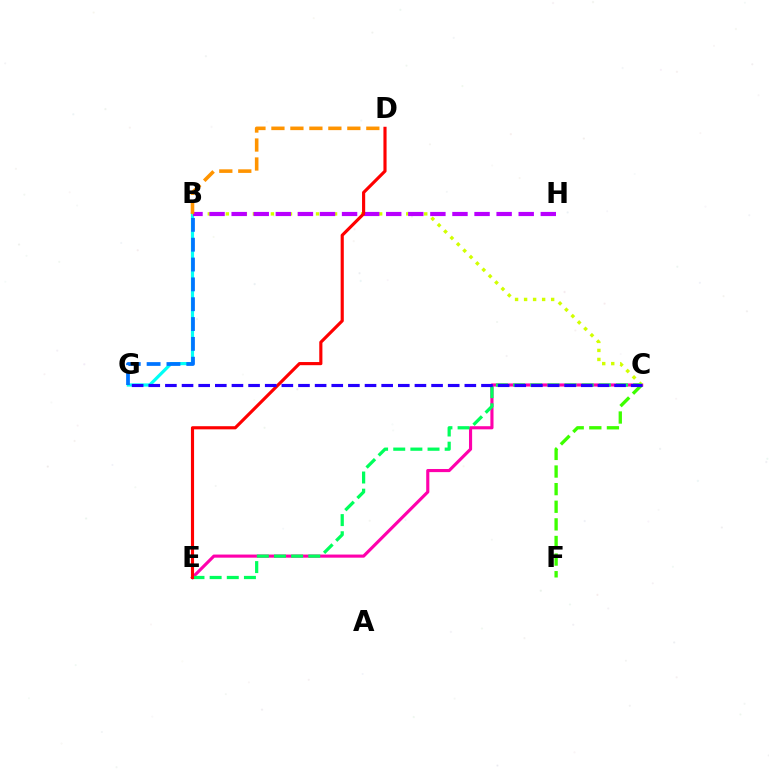{('B', 'G'): [{'color': '#00fff6', 'line_style': 'solid', 'thickness': 2.3}, {'color': '#0074ff', 'line_style': 'dashed', 'thickness': 2.69}], ('C', 'E'): [{'color': '#ff00ac', 'line_style': 'solid', 'thickness': 2.25}, {'color': '#00ff5c', 'line_style': 'dashed', 'thickness': 2.33}], ('B', 'C'): [{'color': '#d1ff00', 'line_style': 'dotted', 'thickness': 2.45}], ('B', 'H'): [{'color': '#b900ff', 'line_style': 'dashed', 'thickness': 3.0}], ('B', 'D'): [{'color': '#ff9400', 'line_style': 'dashed', 'thickness': 2.58}], ('C', 'F'): [{'color': '#3dff00', 'line_style': 'dashed', 'thickness': 2.39}], ('D', 'E'): [{'color': '#ff0000', 'line_style': 'solid', 'thickness': 2.26}], ('C', 'G'): [{'color': '#2500ff', 'line_style': 'dashed', 'thickness': 2.26}]}